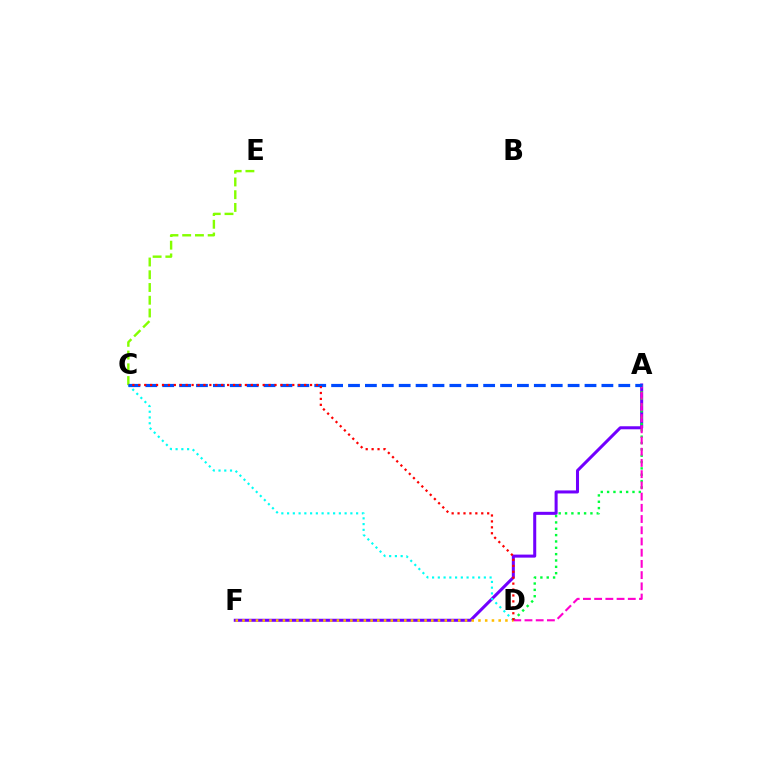{('C', 'E'): [{'color': '#84ff00', 'line_style': 'dashed', 'thickness': 1.73}], ('A', 'F'): [{'color': '#7200ff', 'line_style': 'solid', 'thickness': 2.18}], ('A', 'D'): [{'color': '#00ff39', 'line_style': 'dotted', 'thickness': 1.72}, {'color': '#ff00cf', 'line_style': 'dashed', 'thickness': 1.52}], ('C', 'D'): [{'color': '#00fff6', 'line_style': 'dotted', 'thickness': 1.56}, {'color': '#ff0000', 'line_style': 'dotted', 'thickness': 1.61}], ('A', 'C'): [{'color': '#004bff', 'line_style': 'dashed', 'thickness': 2.29}], ('D', 'F'): [{'color': '#ffbd00', 'line_style': 'dotted', 'thickness': 1.83}]}